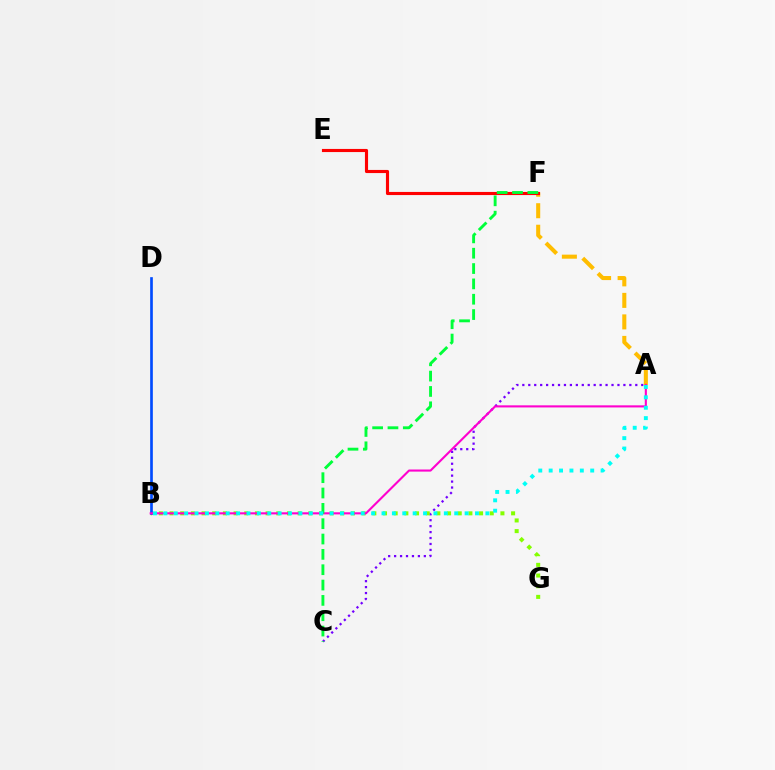{('A', 'C'): [{'color': '#7200ff', 'line_style': 'dotted', 'thickness': 1.62}], ('B', 'G'): [{'color': '#84ff00', 'line_style': 'dotted', 'thickness': 2.9}], ('A', 'F'): [{'color': '#ffbd00', 'line_style': 'dashed', 'thickness': 2.92}], ('B', 'D'): [{'color': '#004bff', 'line_style': 'solid', 'thickness': 1.92}], ('E', 'F'): [{'color': '#ff0000', 'line_style': 'solid', 'thickness': 2.25}], ('A', 'B'): [{'color': '#ff00cf', 'line_style': 'solid', 'thickness': 1.52}, {'color': '#00fff6', 'line_style': 'dotted', 'thickness': 2.82}], ('C', 'F'): [{'color': '#00ff39', 'line_style': 'dashed', 'thickness': 2.08}]}